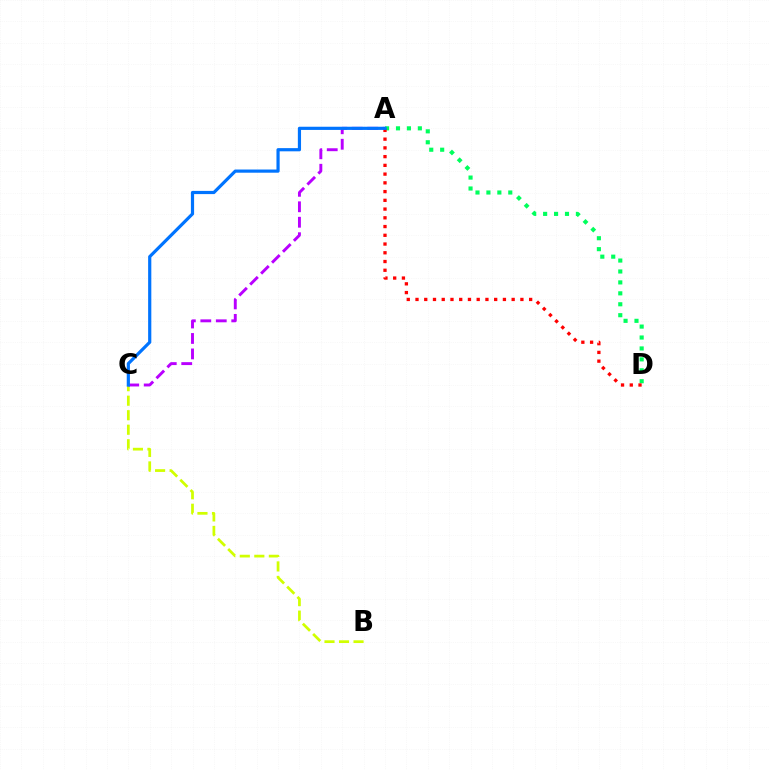{('B', 'C'): [{'color': '#d1ff00', 'line_style': 'dashed', 'thickness': 1.97}], ('A', 'C'): [{'color': '#b900ff', 'line_style': 'dashed', 'thickness': 2.1}, {'color': '#0074ff', 'line_style': 'solid', 'thickness': 2.29}], ('A', 'D'): [{'color': '#00ff5c', 'line_style': 'dotted', 'thickness': 2.97}, {'color': '#ff0000', 'line_style': 'dotted', 'thickness': 2.37}]}